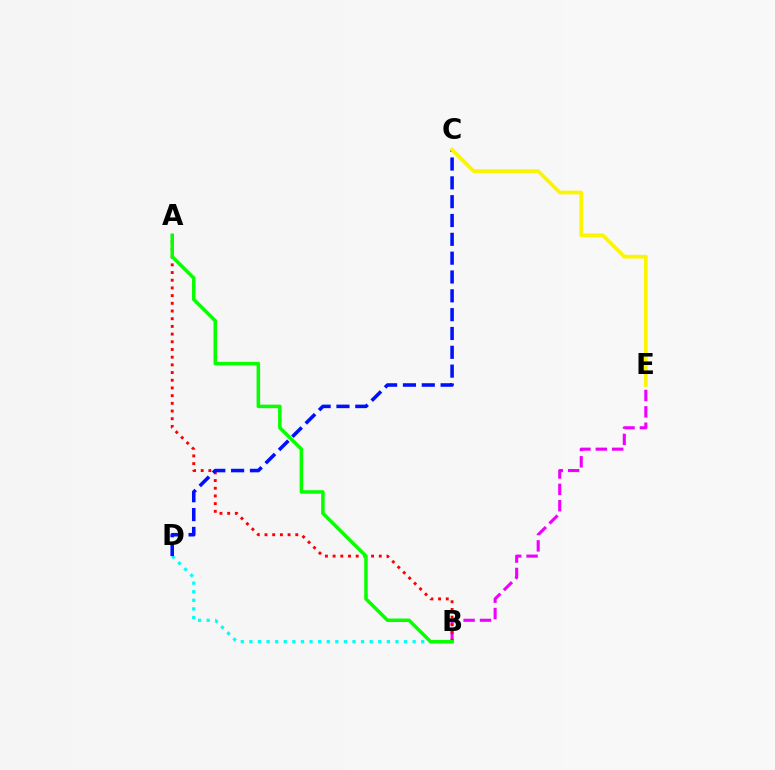{('B', 'D'): [{'color': '#00fff6', 'line_style': 'dotted', 'thickness': 2.33}], ('B', 'E'): [{'color': '#ee00ff', 'line_style': 'dashed', 'thickness': 2.22}], ('A', 'B'): [{'color': '#ff0000', 'line_style': 'dotted', 'thickness': 2.09}, {'color': '#08ff00', 'line_style': 'solid', 'thickness': 2.53}], ('C', 'D'): [{'color': '#0010ff', 'line_style': 'dashed', 'thickness': 2.56}], ('C', 'E'): [{'color': '#fcf500', 'line_style': 'solid', 'thickness': 2.68}]}